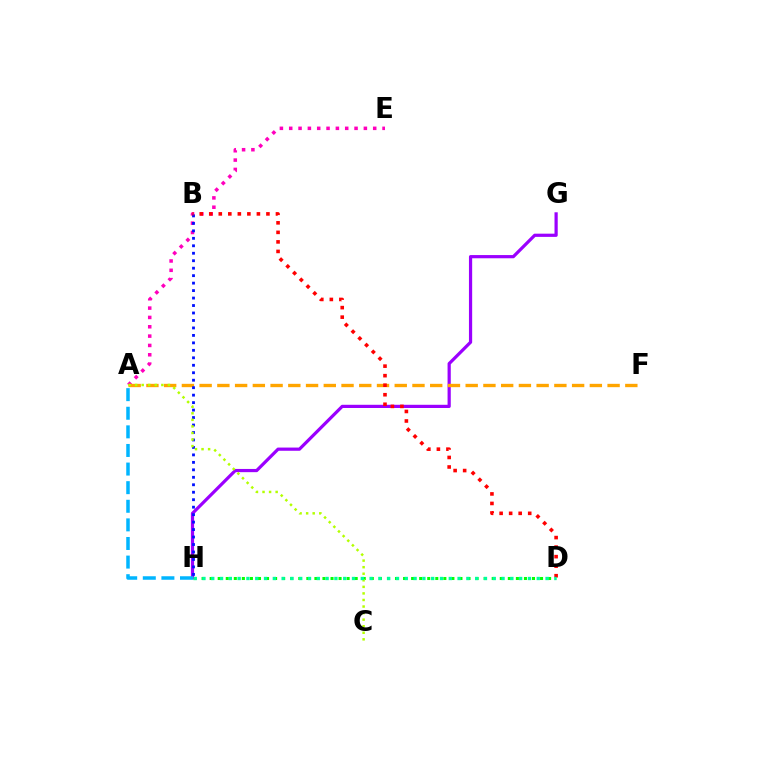{('D', 'H'): [{'color': '#08ff00', 'line_style': 'dotted', 'thickness': 2.19}, {'color': '#00ff9d', 'line_style': 'dotted', 'thickness': 2.39}], ('A', 'E'): [{'color': '#ff00bd', 'line_style': 'dotted', 'thickness': 2.54}], ('G', 'H'): [{'color': '#9b00ff', 'line_style': 'solid', 'thickness': 2.31}], ('A', 'F'): [{'color': '#ffa500', 'line_style': 'dashed', 'thickness': 2.41}], ('A', 'H'): [{'color': '#00b5ff', 'line_style': 'dashed', 'thickness': 2.53}], ('B', 'H'): [{'color': '#0010ff', 'line_style': 'dotted', 'thickness': 2.03}], ('B', 'D'): [{'color': '#ff0000', 'line_style': 'dotted', 'thickness': 2.59}], ('A', 'C'): [{'color': '#b3ff00', 'line_style': 'dotted', 'thickness': 1.78}]}